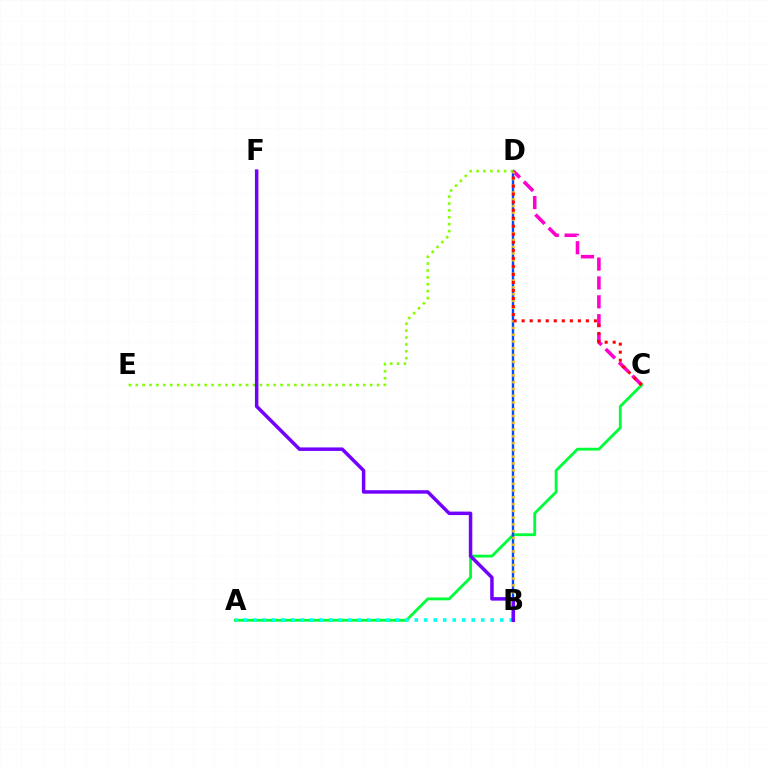{('C', 'D'): [{'color': '#ff00cf', 'line_style': 'dashed', 'thickness': 2.56}, {'color': '#ff0000', 'line_style': 'dotted', 'thickness': 2.18}], ('A', 'C'): [{'color': '#00ff39', 'line_style': 'solid', 'thickness': 2.04}], ('A', 'B'): [{'color': '#00fff6', 'line_style': 'dotted', 'thickness': 2.58}], ('B', 'D'): [{'color': '#004bff', 'line_style': 'solid', 'thickness': 1.72}, {'color': '#ffbd00', 'line_style': 'dotted', 'thickness': 1.84}], ('D', 'E'): [{'color': '#84ff00', 'line_style': 'dotted', 'thickness': 1.87}], ('B', 'F'): [{'color': '#7200ff', 'line_style': 'solid', 'thickness': 2.51}]}